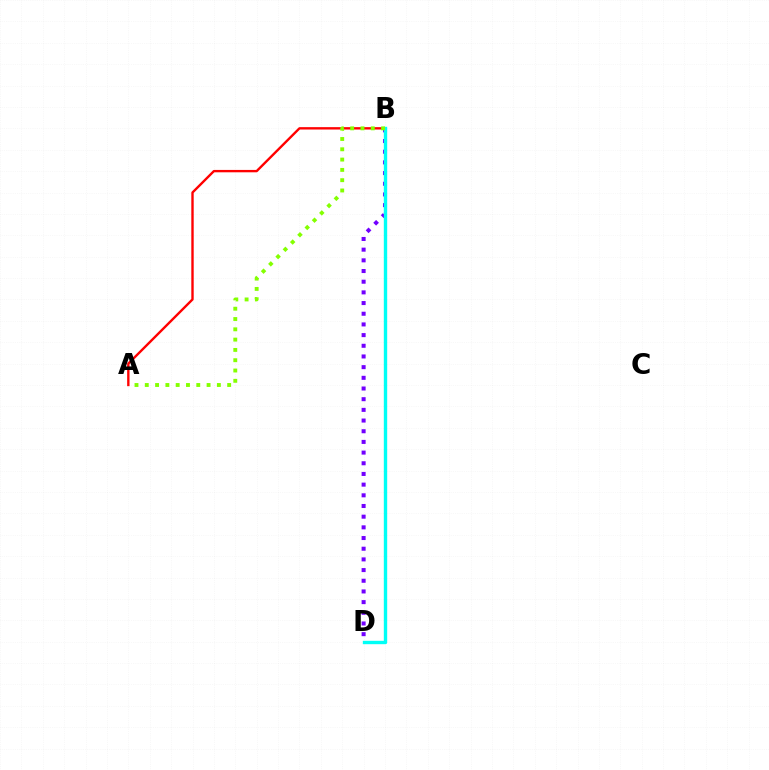{('B', 'D'): [{'color': '#7200ff', 'line_style': 'dotted', 'thickness': 2.9}, {'color': '#00fff6', 'line_style': 'solid', 'thickness': 2.43}], ('A', 'B'): [{'color': '#ff0000', 'line_style': 'solid', 'thickness': 1.71}, {'color': '#84ff00', 'line_style': 'dotted', 'thickness': 2.8}]}